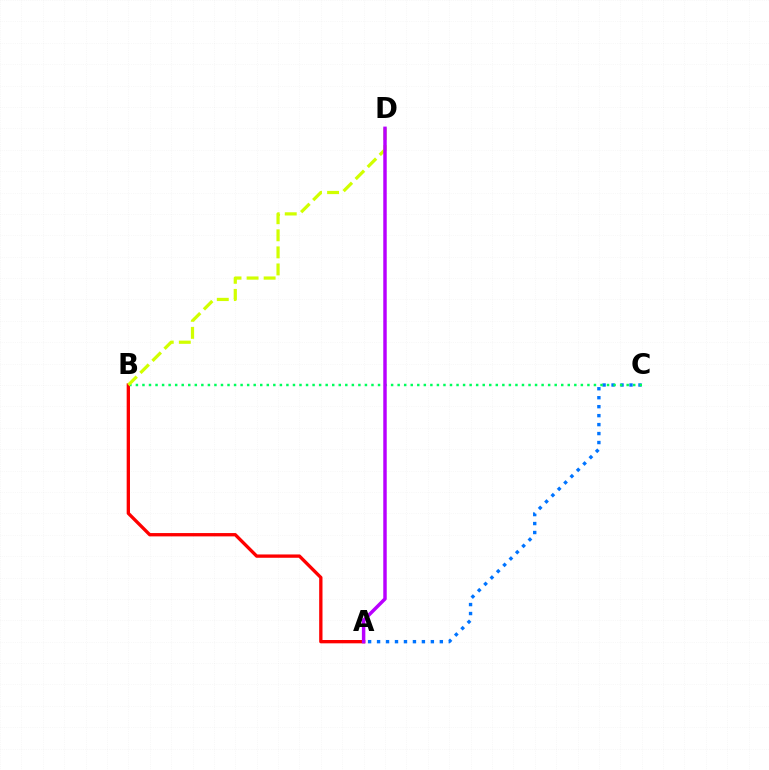{('A', 'B'): [{'color': '#ff0000', 'line_style': 'solid', 'thickness': 2.39}], ('A', 'C'): [{'color': '#0074ff', 'line_style': 'dotted', 'thickness': 2.44}], ('B', 'C'): [{'color': '#00ff5c', 'line_style': 'dotted', 'thickness': 1.78}], ('B', 'D'): [{'color': '#d1ff00', 'line_style': 'dashed', 'thickness': 2.32}], ('A', 'D'): [{'color': '#b900ff', 'line_style': 'solid', 'thickness': 2.49}]}